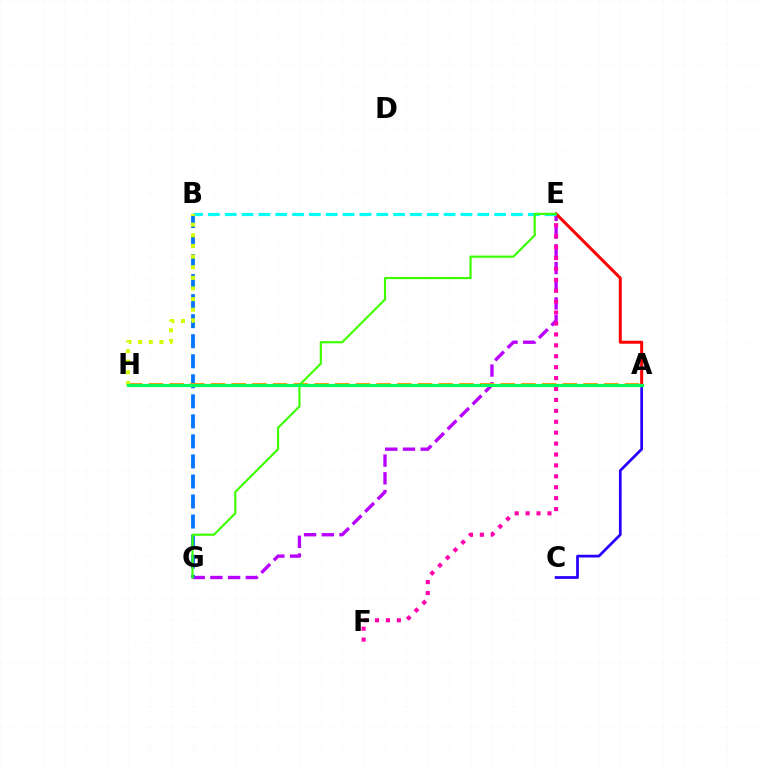{('E', 'G'): [{'color': '#b900ff', 'line_style': 'dashed', 'thickness': 2.41}, {'color': '#3dff00', 'line_style': 'solid', 'thickness': 1.56}], ('A', 'C'): [{'color': '#2500ff', 'line_style': 'solid', 'thickness': 1.97}], ('E', 'F'): [{'color': '#ff00ac', 'line_style': 'dotted', 'thickness': 2.97}], ('B', 'G'): [{'color': '#0074ff', 'line_style': 'dashed', 'thickness': 2.72}], ('A', 'H'): [{'color': '#ff9400', 'line_style': 'dashed', 'thickness': 2.81}, {'color': '#00ff5c', 'line_style': 'solid', 'thickness': 2.28}], ('A', 'E'): [{'color': '#ff0000', 'line_style': 'solid', 'thickness': 2.16}], ('B', 'E'): [{'color': '#00fff6', 'line_style': 'dashed', 'thickness': 2.29}], ('B', 'H'): [{'color': '#d1ff00', 'line_style': 'dotted', 'thickness': 2.89}]}